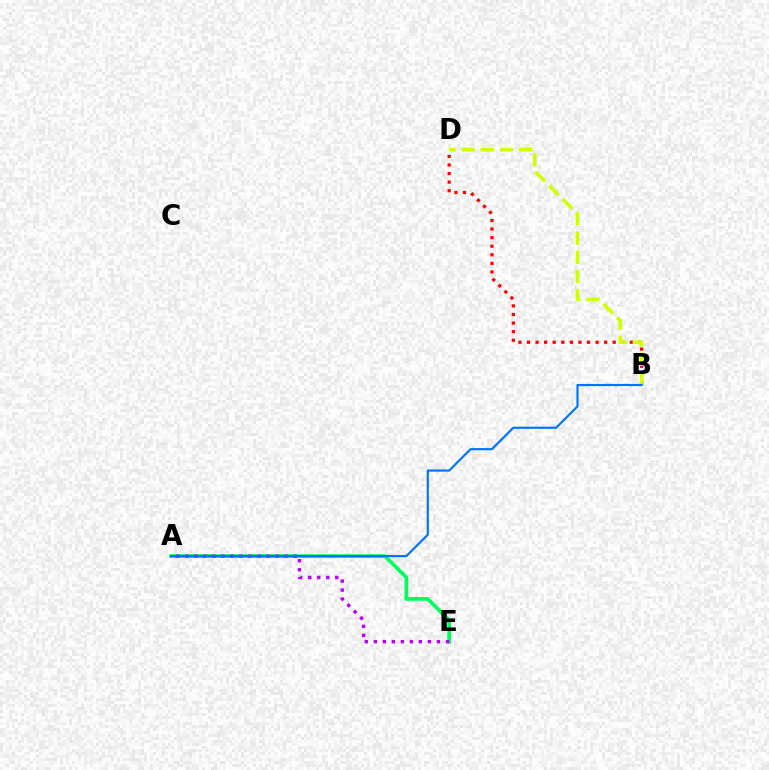{('A', 'E'): [{'color': '#00ff5c', 'line_style': 'solid', 'thickness': 2.71}, {'color': '#b900ff', 'line_style': 'dotted', 'thickness': 2.45}], ('B', 'D'): [{'color': '#ff0000', 'line_style': 'dotted', 'thickness': 2.33}, {'color': '#d1ff00', 'line_style': 'dashed', 'thickness': 2.61}], ('A', 'B'): [{'color': '#0074ff', 'line_style': 'solid', 'thickness': 1.56}]}